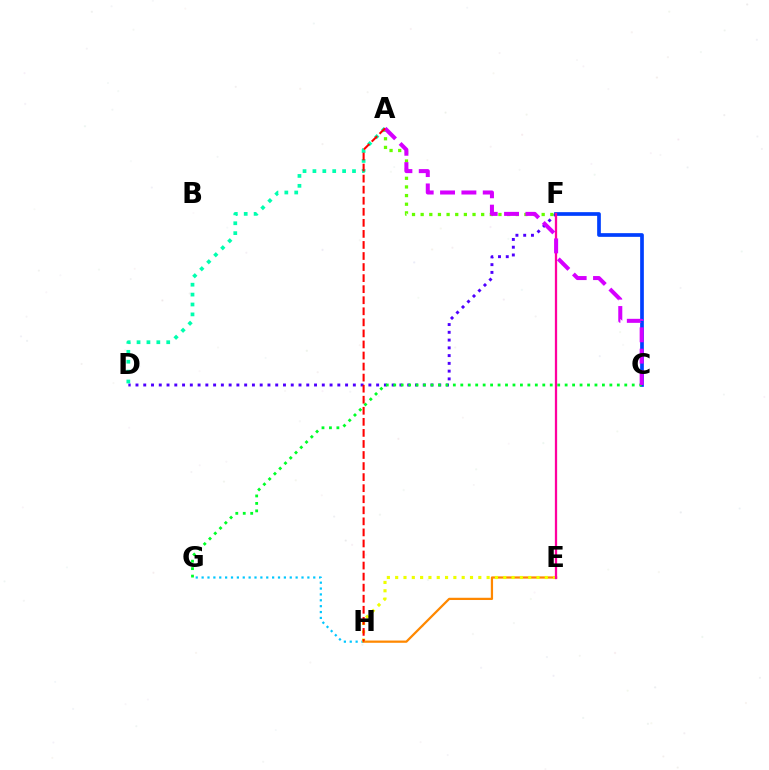{('D', 'F'): [{'color': '#4f00ff', 'line_style': 'dotted', 'thickness': 2.11}], ('A', 'D'): [{'color': '#00ffaf', 'line_style': 'dotted', 'thickness': 2.69}], ('C', 'F'): [{'color': '#003fff', 'line_style': 'solid', 'thickness': 2.66}], ('G', 'H'): [{'color': '#00c7ff', 'line_style': 'dotted', 'thickness': 1.6}], ('A', 'F'): [{'color': '#66ff00', 'line_style': 'dotted', 'thickness': 2.35}], ('C', 'G'): [{'color': '#00ff27', 'line_style': 'dotted', 'thickness': 2.03}], ('E', 'H'): [{'color': '#ff8800', 'line_style': 'solid', 'thickness': 1.62}, {'color': '#eeff00', 'line_style': 'dotted', 'thickness': 2.26}], ('E', 'F'): [{'color': '#ff00a0', 'line_style': 'solid', 'thickness': 1.64}], ('A', 'C'): [{'color': '#d600ff', 'line_style': 'dashed', 'thickness': 2.9}], ('A', 'H'): [{'color': '#ff0000', 'line_style': 'dashed', 'thickness': 1.5}]}